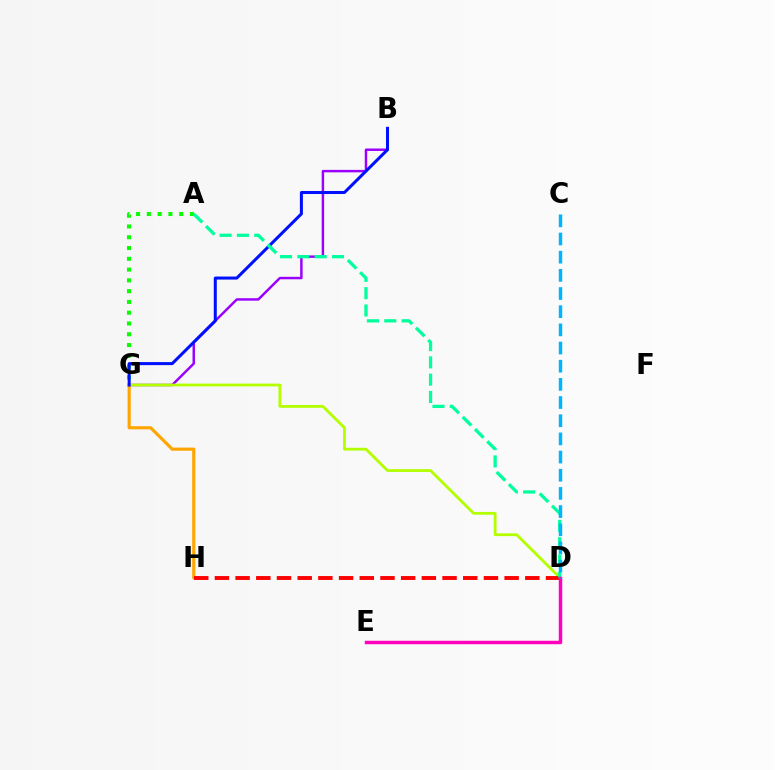{('A', 'G'): [{'color': '#08ff00', 'line_style': 'dotted', 'thickness': 2.93}], ('B', 'G'): [{'color': '#9b00ff', 'line_style': 'solid', 'thickness': 1.77}, {'color': '#0010ff', 'line_style': 'solid', 'thickness': 2.18}], ('D', 'G'): [{'color': '#b3ff00', 'line_style': 'solid', 'thickness': 2.01}], ('G', 'H'): [{'color': '#ffa500', 'line_style': 'solid', 'thickness': 2.25}], ('D', 'H'): [{'color': '#ff0000', 'line_style': 'dashed', 'thickness': 2.81}], ('A', 'D'): [{'color': '#00ff9d', 'line_style': 'dashed', 'thickness': 2.35}], ('D', 'E'): [{'color': '#ff00bd', 'line_style': 'solid', 'thickness': 2.49}], ('C', 'D'): [{'color': '#00b5ff', 'line_style': 'dashed', 'thickness': 2.47}]}